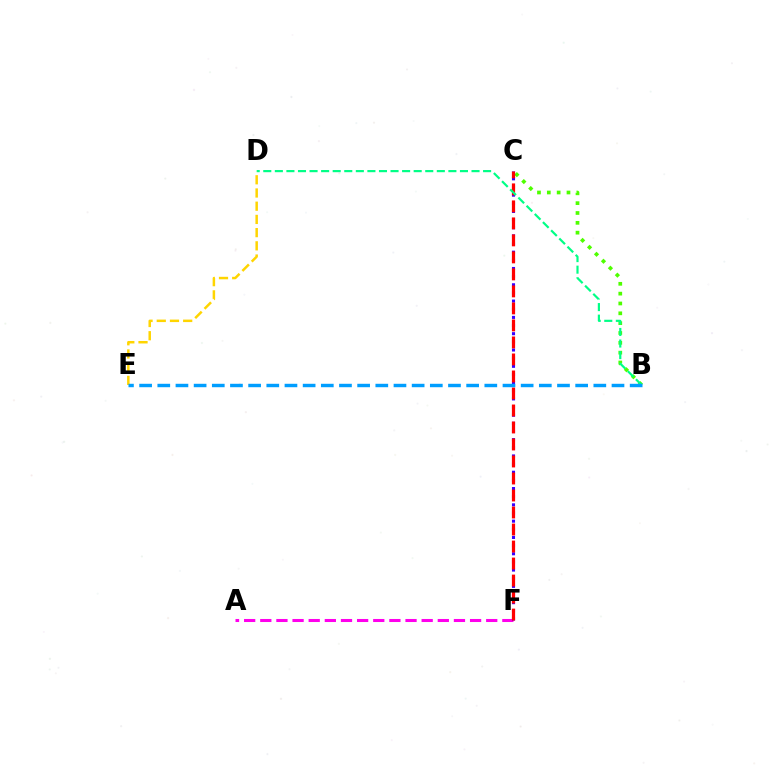{('B', 'C'): [{'color': '#4fff00', 'line_style': 'dotted', 'thickness': 2.67}], ('A', 'F'): [{'color': '#ff00ed', 'line_style': 'dashed', 'thickness': 2.19}], ('C', 'F'): [{'color': '#3700ff', 'line_style': 'dotted', 'thickness': 2.21}, {'color': '#ff0000', 'line_style': 'dashed', 'thickness': 2.31}], ('B', 'D'): [{'color': '#00ff86', 'line_style': 'dashed', 'thickness': 1.57}], ('D', 'E'): [{'color': '#ffd500', 'line_style': 'dashed', 'thickness': 1.79}], ('B', 'E'): [{'color': '#009eff', 'line_style': 'dashed', 'thickness': 2.47}]}